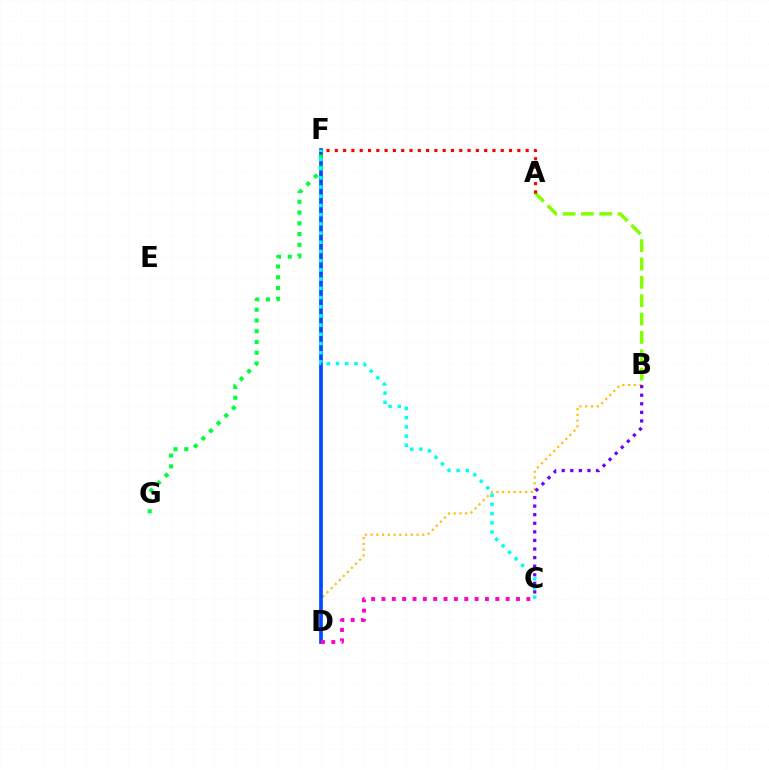{('B', 'D'): [{'color': '#ffbd00', 'line_style': 'dotted', 'thickness': 1.56}], ('D', 'F'): [{'color': '#004bff', 'line_style': 'solid', 'thickness': 2.67}], ('B', 'C'): [{'color': '#7200ff', 'line_style': 'dotted', 'thickness': 2.33}], ('F', 'G'): [{'color': '#00ff39', 'line_style': 'dotted', 'thickness': 2.93}], ('C', 'F'): [{'color': '#00fff6', 'line_style': 'dotted', 'thickness': 2.5}], ('C', 'D'): [{'color': '#ff00cf', 'line_style': 'dotted', 'thickness': 2.81}], ('A', 'B'): [{'color': '#84ff00', 'line_style': 'dashed', 'thickness': 2.49}], ('A', 'F'): [{'color': '#ff0000', 'line_style': 'dotted', 'thickness': 2.25}]}